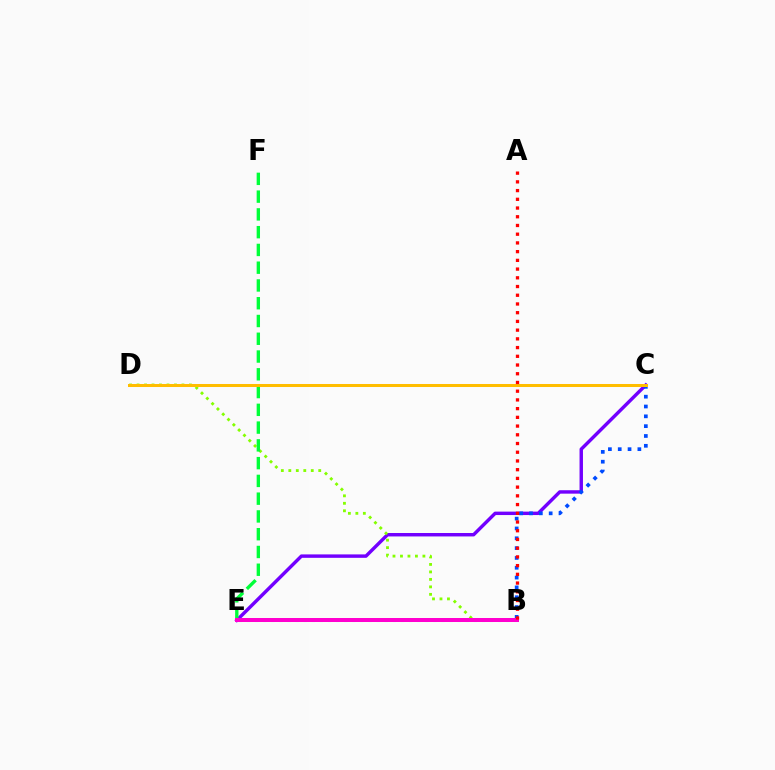{('C', 'E'): [{'color': '#7200ff', 'line_style': 'solid', 'thickness': 2.47}], ('B', 'E'): [{'color': '#00fff6', 'line_style': 'dotted', 'thickness': 2.2}, {'color': '#ff00cf', 'line_style': 'solid', 'thickness': 2.87}], ('B', 'D'): [{'color': '#84ff00', 'line_style': 'dotted', 'thickness': 2.03}], ('B', 'C'): [{'color': '#004bff', 'line_style': 'dotted', 'thickness': 2.67}], ('E', 'F'): [{'color': '#00ff39', 'line_style': 'dashed', 'thickness': 2.41}], ('C', 'D'): [{'color': '#ffbd00', 'line_style': 'solid', 'thickness': 2.17}], ('A', 'B'): [{'color': '#ff0000', 'line_style': 'dotted', 'thickness': 2.37}]}